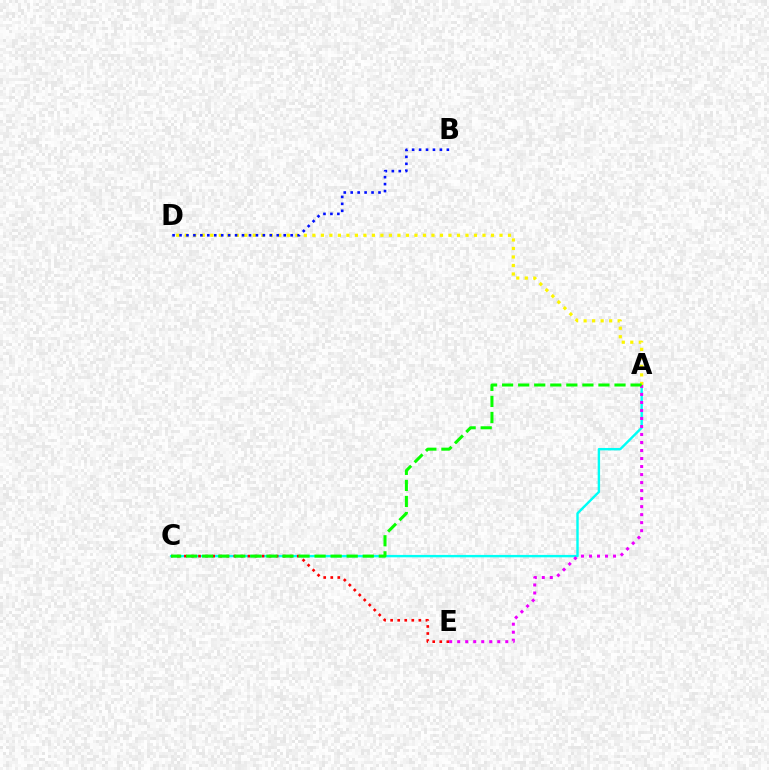{('A', 'C'): [{'color': '#00fff6', 'line_style': 'solid', 'thickness': 1.72}, {'color': '#08ff00', 'line_style': 'dashed', 'thickness': 2.18}], ('A', 'E'): [{'color': '#ee00ff', 'line_style': 'dotted', 'thickness': 2.18}], ('A', 'D'): [{'color': '#fcf500', 'line_style': 'dotted', 'thickness': 2.31}], ('B', 'D'): [{'color': '#0010ff', 'line_style': 'dotted', 'thickness': 1.89}], ('C', 'E'): [{'color': '#ff0000', 'line_style': 'dotted', 'thickness': 1.92}]}